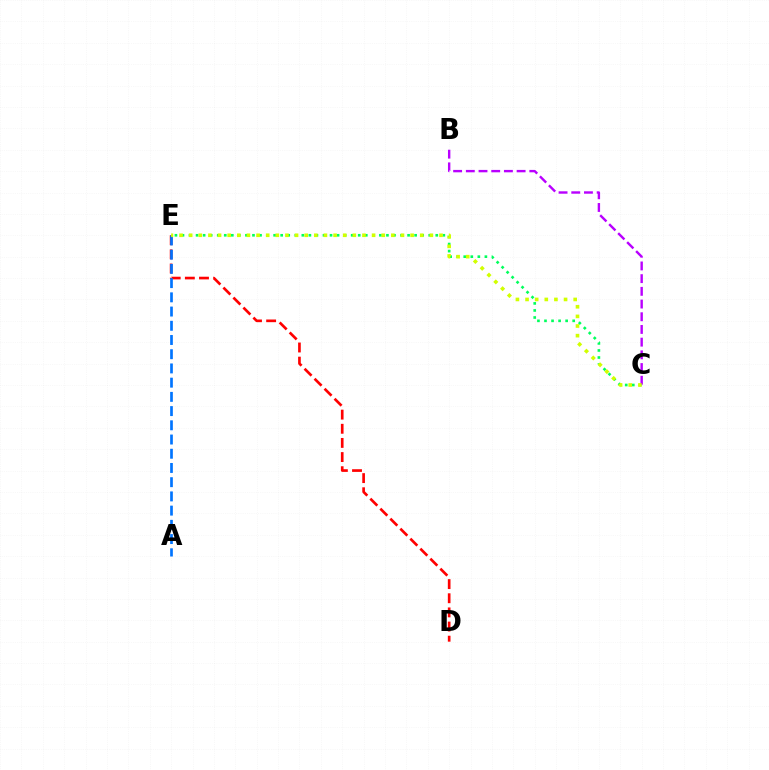{('D', 'E'): [{'color': '#ff0000', 'line_style': 'dashed', 'thickness': 1.92}], ('A', 'E'): [{'color': '#0074ff', 'line_style': 'dashed', 'thickness': 1.93}], ('C', 'E'): [{'color': '#00ff5c', 'line_style': 'dotted', 'thickness': 1.92}, {'color': '#d1ff00', 'line_style': 'dotted', 'thickness': 2.62}], ('B', 'C'): [{'color': '#b900ff', 'line_style': 'dashed', 'thickness': 1.73}]}